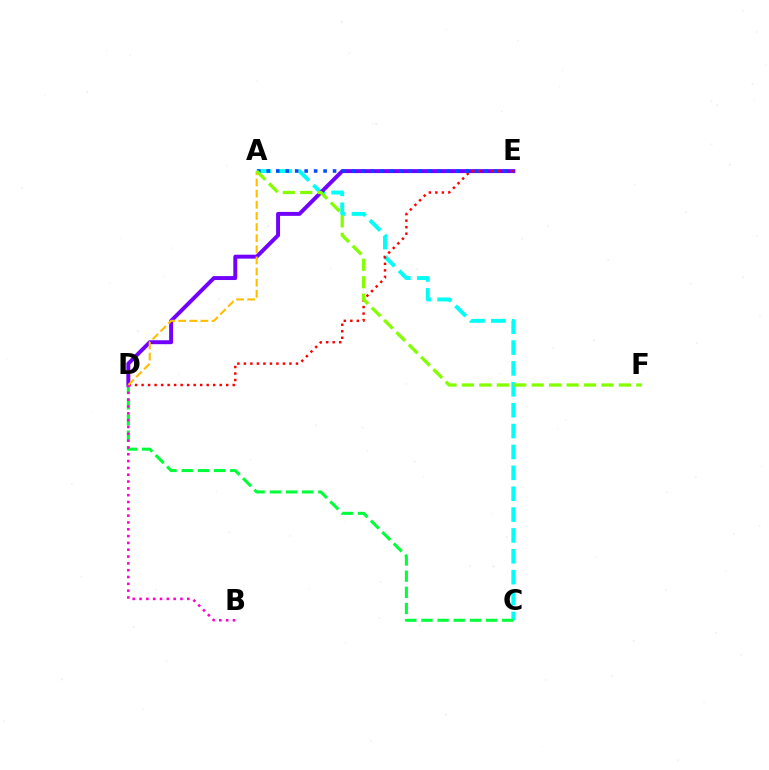{('A', 'C'): [{'color': '#00fff6', 'line_style': 'dashed', 'thickness': 2.84}], ('D', 'E'): [{'color': '#7200ff', 'line_style': 'solid', 'thickness': 2.84}, {'color': '#ff0000', 'line_style': 'dotted', 'thickness': 1.77}], ('A', 'E'): [{'color': '#004bff', 'line_style': 'dotted', 'thickness': 2.57}], ('A', 'D'): [{'color': '#ffbd00', 'line_style': 'dashed', 'thickness': 1.51}], ('A', 'F'): [{'color': '#84ff00', 'line_style': 'dashed', 'thickness': 2.37}], ('C', 'D'): [{'color': '#00ff39', 'line_style': 'dashed', 'thickness': 2.19}], ('B', 'D'): [{'color': '#ff00cf', 'line_style': 'dotted', 'thickness': 1.85}]}